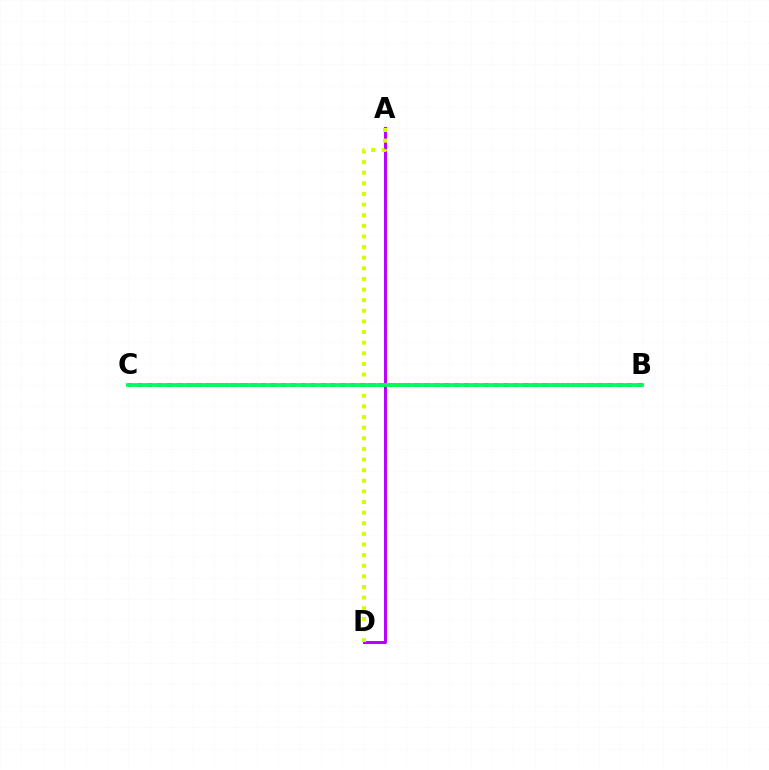{('A', 'D'): [{'color': '#b900ff', 'line_style': 'solid', 'thickness': 2.13}, {'color': '#d1ff00', 'line_style': 'dotted', 'thickness': 2.89}], ('B', 'C'): [{'color': '#0074ff', 'line_style': 'dotted', 'thickness': 2.77}, {'color': '#ff0000', 'line_style': 'dotted', 'thickness': 2.61}, {'color': '#00ff5c', 'line_style': 'solid', 'thickness': 2.74}]}